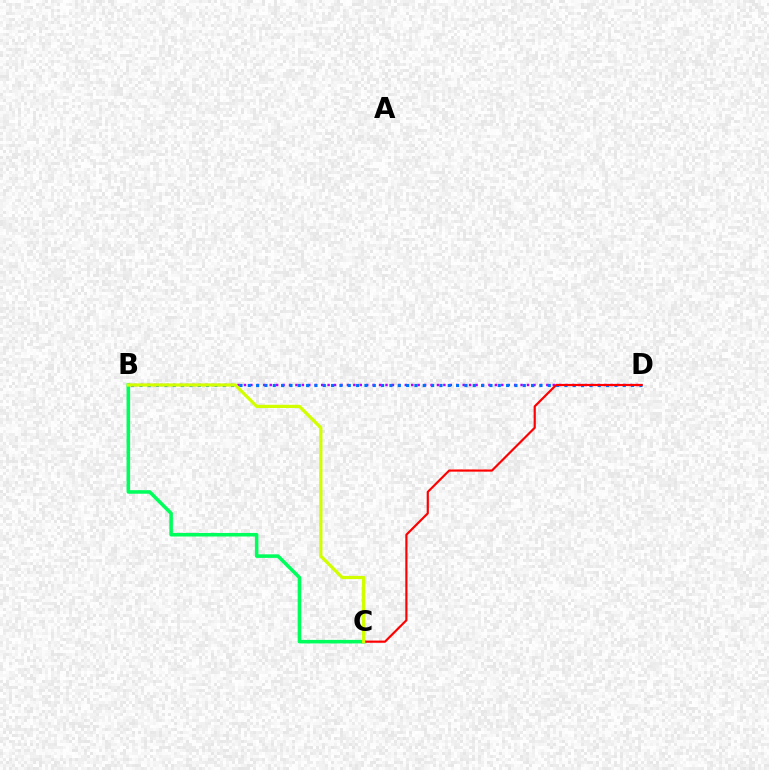{('B', 'D'): [{'color': '#b900ff', 'line_style': 'dotted', 'thickness': 1.75}, {'color': '#0074ff', 'line_style': 'dotted', 'thickness': 2.26}], ('B', 'C'): [{'color': '#00ff5c', 'line_style': 'solid', 'thickness': 2.56}, {'color': '#d1ff00', 'line_style': 'solid', 'thickness': 2.33}], ('C', 'D'): [{'color': '#ff0000', 'line_style': 'solid', 'thickness': 1.57}]}